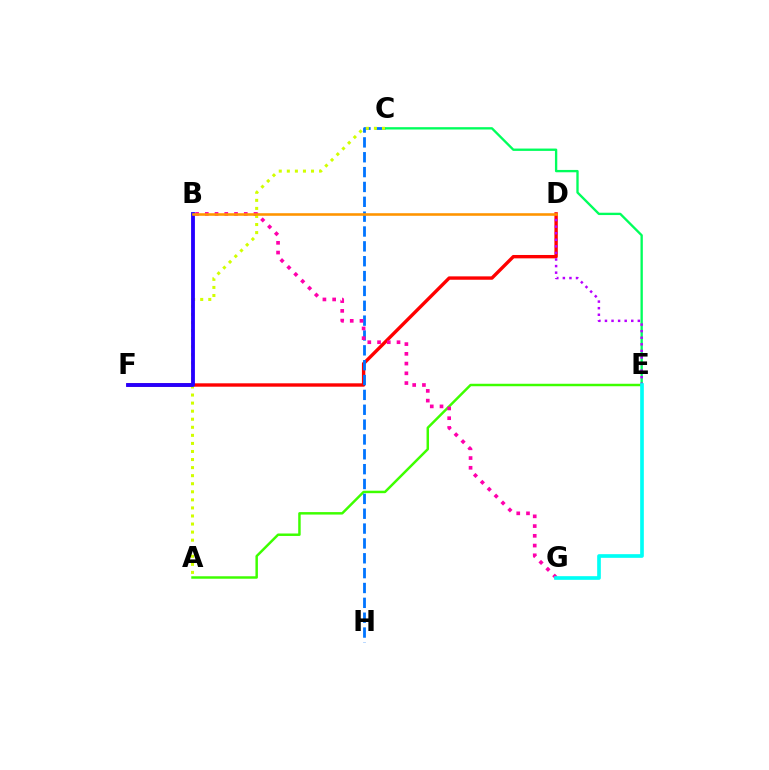{('D', 'F'): [{'color': '#ff0000', 'line_style': 'solid', 'thickness': 2.43}], ('A', 'E'): [{'color': '#3dff00', 'line_style': 'solid', 'thickness': 1.78}], ('C', 'H'): [{'color': '#0074ff', 'line_style': 'dashed', 'thickness': 2.02}], ('C', 'E'): [{'color': '#00ff5c', 'line_style': 'solid', 'thickness': 1.69}], ('A', 'C'): [{'color': '#d1ff00', 'line_style': 'dotted', 'thickness': 2.19}], ('B', 'G'): [{'color': '#ff00ac', 'line_style': 'dotted', 'thickness': 2.65}], ('B', 'F'): [{'color': '#2500ff', 'line_style': 'solid', 'thickness': 2.76}], ('D', 'E'): [{'color': '#b900ff', 'line_style': 'dotted', 'thickness': 1.79}], ('E', 'G'): [{'color': '#00fff6', 'line_style': 'solid', 'thickness': 2.64}], ('B', 'D'): [{'color': '#ff9400', 'line_style': 'solid', 'thickness': 1.86}]}